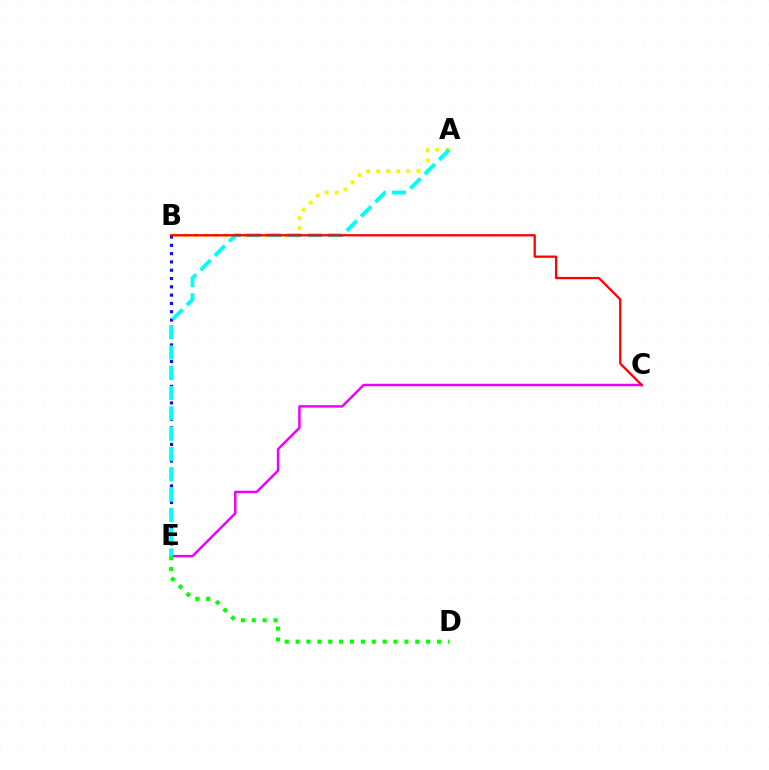{('C', 'E'): [{'color': '#ee00ff', 'line_style': 'solid', 'thickness': 1.78}], ('D', 'E'): [{'color': '#08ff00', 'line_style': 'dotted', 'thickness': 2.96}], ('B', 'E'): [{'color': '#0010ff', 'line_style': 'dotted', 'thickness': 2.25}], ('A', 'B'): [{'color': '#fcf500', 'line_style': 'dotted', 'thickness': 2.73}], ('A', 'E'): [{'color': '#00fff6', 'line_style': 'dashed', 'thickness': 2.76}], ('B', 'C'): [{'color': '#ff0000', 'line_style': 'solid', 'thickness': 1.63}]}